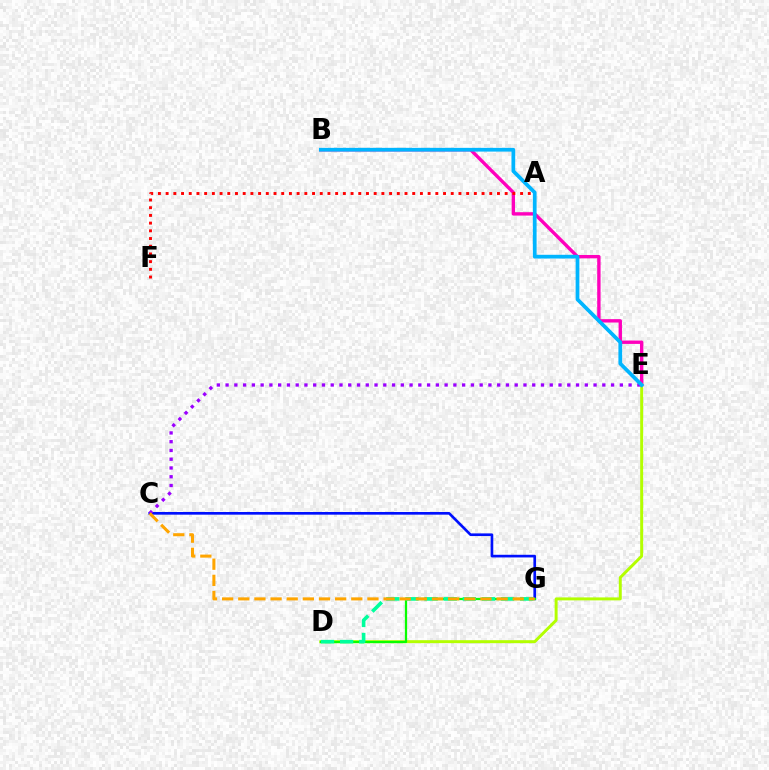{('B', 'E'): [{'color': '#ff00bd', 'line_style': 'solid', 'thickness': 2.43}, {'color': '#00b5ff', 'line_style': 'solid', 'thickness': 2.69}], ('D', 'E'): [{'color': '#b3ff00', 'line_style': 'solid', 'thickness': 2.13}], ('C', 'G'): [{'color': '#0010ff', 'line_style': 'solid', 'thickness': 1.92}, {'color': '#ffa500', 'line_style': 'dashed', 'thickness': 2.19}], ('D', 'G'): [{'color': '#08ff00', 'line_style': 'solid', 'thickness': 1.62}, {'color': '#00ff9d', 'line_style': 'dashed', 'thickness': 2.6}], ('A', 'F'): [{'color': '#ff0000', 'line_style': 'dotted', 'thickness': 2.09}], ('C', 'E'): [{'color': '#9b00ff', 'line_style': 'dotted', 'thickness': 2.38}]}